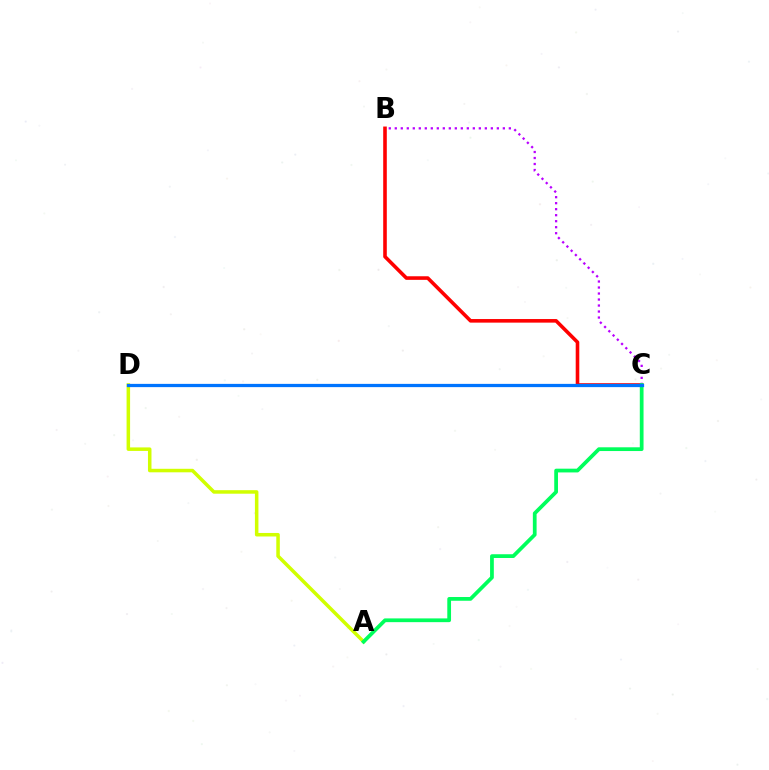{('A', 'D'): [{'color': '#d1ff00', 'line_style': 'solid', 'thickness': 2.53}], ('B', 'C'): [{'color': '#ff0000', 'line_style': 'solid', 'thickness': 2.59}, {'color': '#b900ff', 'line_style': 'dotted', 'thickness': 1.63}], ('A', 'C'): [{'color': '#00ff5c', 'line_style': 'solid', 'thickness': 2.7}], ('C', 'D'): [{'color': '#0074ff', 'line_style': 'solid', 'thickness': 2.34}]}